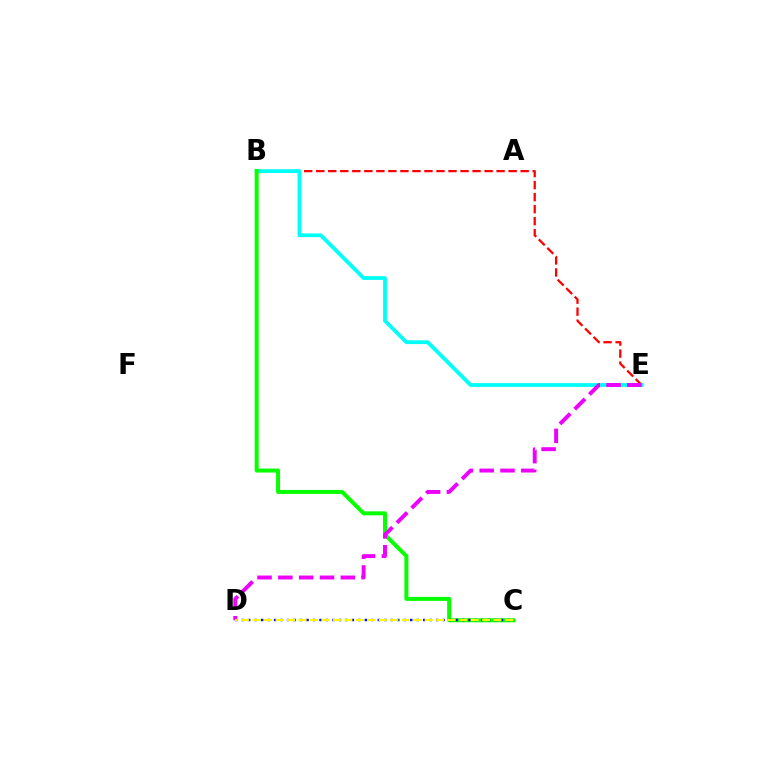{('B', 'E'): [{'color': '#ff0000', 'line_style': 'dashed', 'thickness': 1.63}, {'color': '#00fff6', 'line_style': 'solid', 'thickness': 2.72}], ('B', 'C'): [{'color': '#08ff00', 'line_style': 'solid', 'thickness': 2.88}], ('C', 'D'): [{'color': '#0010ff', 'line_style': 'dotted', 'thickness': 1.76}, {'color': '#fcf500', 'line_style': 'dashed', 'thickness': 1.56}], ('D', 'E'): [{'color': '#ee00ff', 'line_style': 'dashed', 'thickness': 2.83}]}